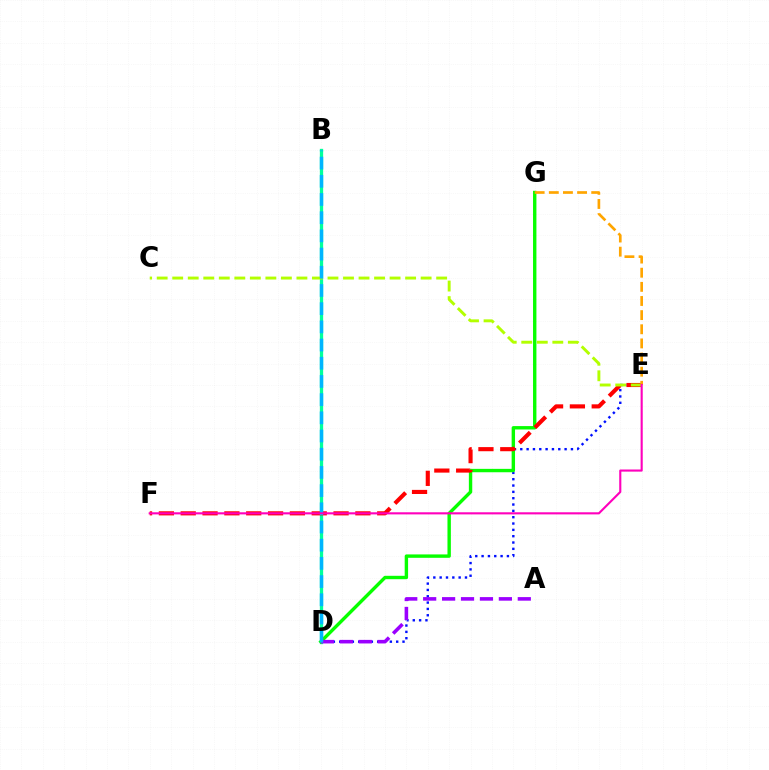{('D', 'E'): [{'color': '#0010ff', 'line_style': 'dotted', 'thickness': 1.72}], ('B', 'D'): [{'color': '#00ff9d', 'line_style': 'solid', 'thickness': 2.38}, {'color': '#00b5ff', 'line_style': 'dashed', 'thickness': 2.47}], ('D', 'G'): [{'color': '#08ff00', 'line_style': 'solid', 'thickness': 2.44}], ('E', 'F'): [{'color': '#ff0000', 'line_style': 'dashed', 'thickness': 2.97}, {'color': '#ff00bd', 'line_style': 'solid', 'thickness': 1.52}], ('A', 'D'): [{'color': '#9b00ff', 'line_style': 'dashed', 'thickness': 2.57}], ('C', 'E'): [{'color': '#b3ff00', 'line_style': 'dashed', 'thickness': 2.11}], ('E', 'G'): [{'color': '#ffa500', 'line_style': 'dashed', 'thickness': 1.92}]}